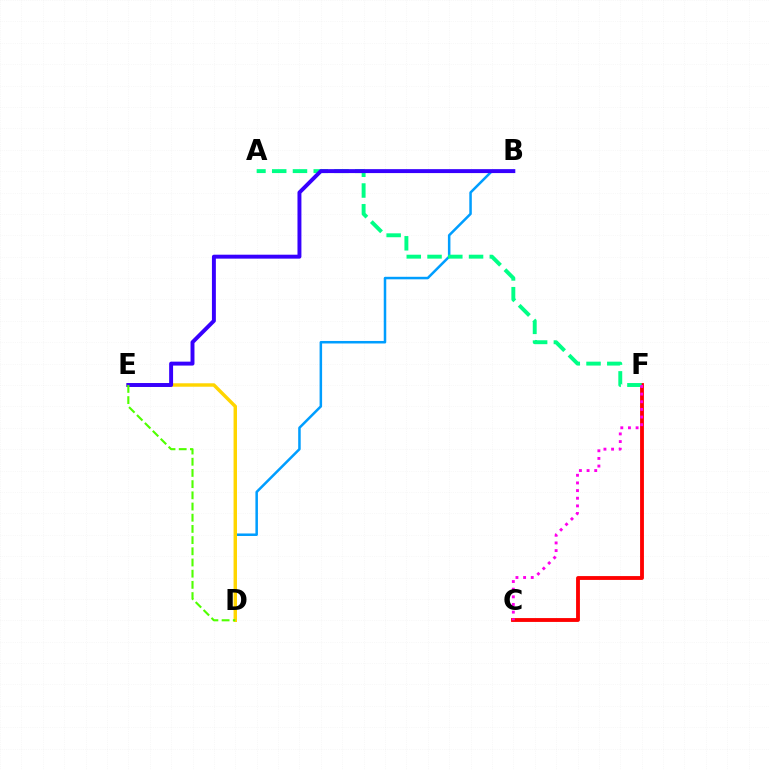{('B', 'D'): [{'color': '#009eff', 'line_style': 'solid', 'thickness': 1.81}], ('C', 'F'): [{'color': '#ff0000', 'line_style': 'solid', 'thickness': 2.77}, {'color': '#ff00ed', 'line_style': 'dotted', 'thickness': 2.08}], ('A', 'F'): [{'color': '#00ff86', 'line_style': 'dashed', 'thickness': 2.82}], ('D', 'E'): [{'color': '#ffd500', 'line_style': 'solid', 'thickness': 2.48}, {'color': '#4fff00', 'line_style': 'dashed', 'thickness': 1.52}], ('B', 'E'): [{'color': '#3700ff', 'line_style': 'solid', 'thickness': 2.83}]}